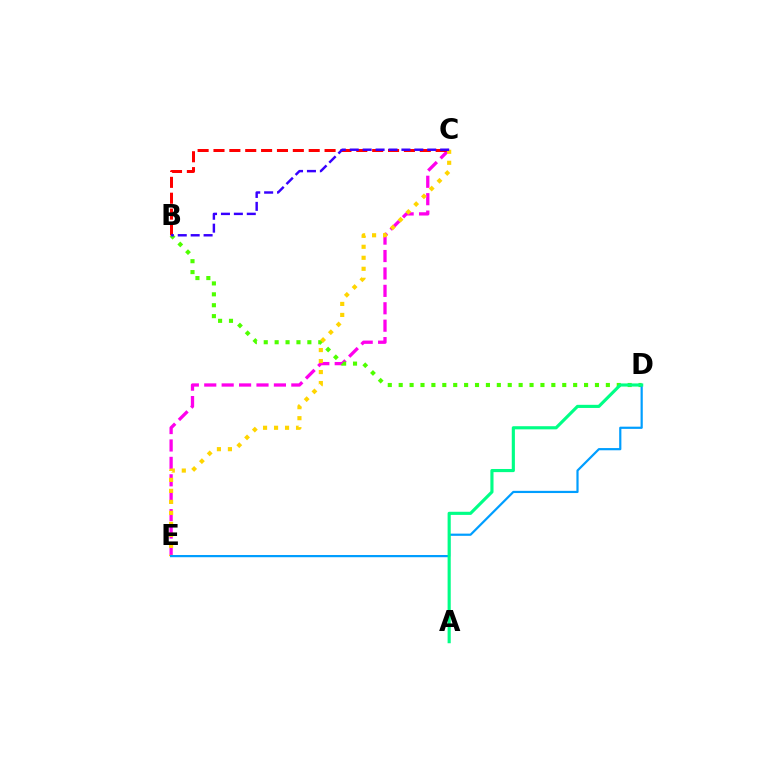{('C', 'E'): [{'color': '#ff00ed', 'line_style': 'dashed', 'thickness': 2.37}, {'color': '#ffd500', 'line_style': 'dotted', 'thickness': 2.99}], ('B', 'D'): [{'color': '#4fff00', 'line_style': 'dotted', 'thickness': 2.96}], ('B', 'C'): [{'color': '#ff0000', 'line_style': 'dashed', 'thickness': 2.16}, {'color': '#3700ff', 'line_style': 'dashed', 'thickness': 1.75}], ('D', 'E'): [{'color': '#009eff', 'line_style': 'solid', 'thickness': 1.59}], ('A', 'D'): [{'color': '#00ff86', 'line_style': 'solid', 'thickness': 2.26}]}